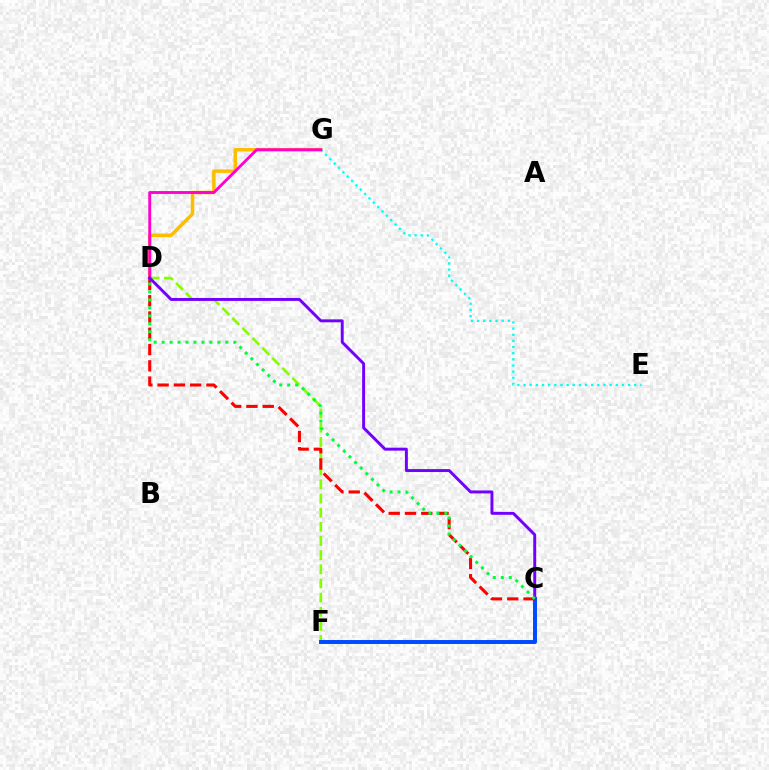{('D', 'G'): [{'color': '#ffbd00', 'line_style': 'solid', 'thickness': 2.52}, {'color': '#ff00cf', 'line_style': 'solid', 'thickness': 2.07}], ('D', 'F'): [{'color': '#84ff00', 'line_style': 'dashed', 'thickness': 1.92}], ('C', 'F'): [{'color': '#004bff', 'line_style': 'solid', 'thickness': 2.85}], ('C', 'D'): [{'color': '#ff0000', 'line_style': 'dashed', 'thickness': 2.21}, {'color': '#7200ff', 'line_style': 'solid', 'thickness': 2.12}, {'color': '#00ff39', 'line_style': 'dotted', 'thickness': 2.16}], ('E', 'G'): [{'color': '#00fff6', 'line_style': 'dotted', 'thickness': 1.67}]}